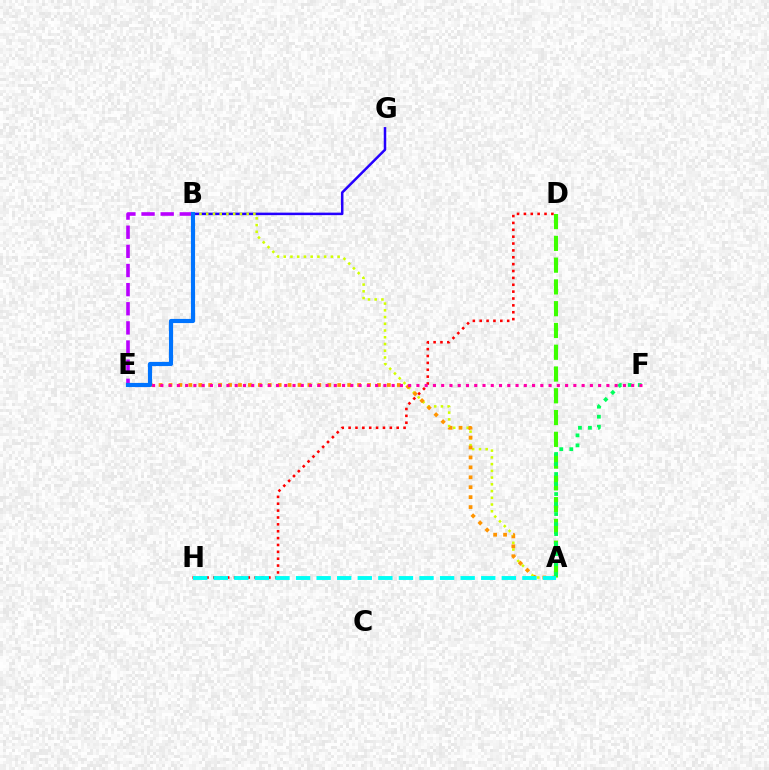{('A', 'D'): [{'color': '#3dff00', 'line_style': 'dashed', 'thickness': 2.96}], ('D', 'H'): [{'color': '#ff0000', 'line_style': 'dotted', 'thickness': 1.87}], ('B', 'G'): [{'color': '#2500ff', 'line_style': 'solid', 'thickness': 1.81}], ('A', 'B'): [{'color': '#d1ff00', 'line_style': 'dotted', 'thickness': 1.83}], ('B', 'E'): [{'color': '#b900ff', 'line_style': 'dashed', 'thickness': 2.6}, {'color': '#0074ff', 'line_style': 'solid', 'thickness': 2.98}], ('A', 'E'): [{'color': '#ff9400', 'line_style': 'dotted', 'thickness': 2.7}], ('A', 'H'): [{'color': '#00fff6', 'line_style': 'dashed', 'thickness': 2.8}], ('A', 'F'): [{'color': '#00ff5c', 'line_style': 'dotted', 'thickness': 2.72}], ('E', 'F'): [{'color': '#ff00ac', 'line_style': 'dotted', 'thickness': 2.24}]}